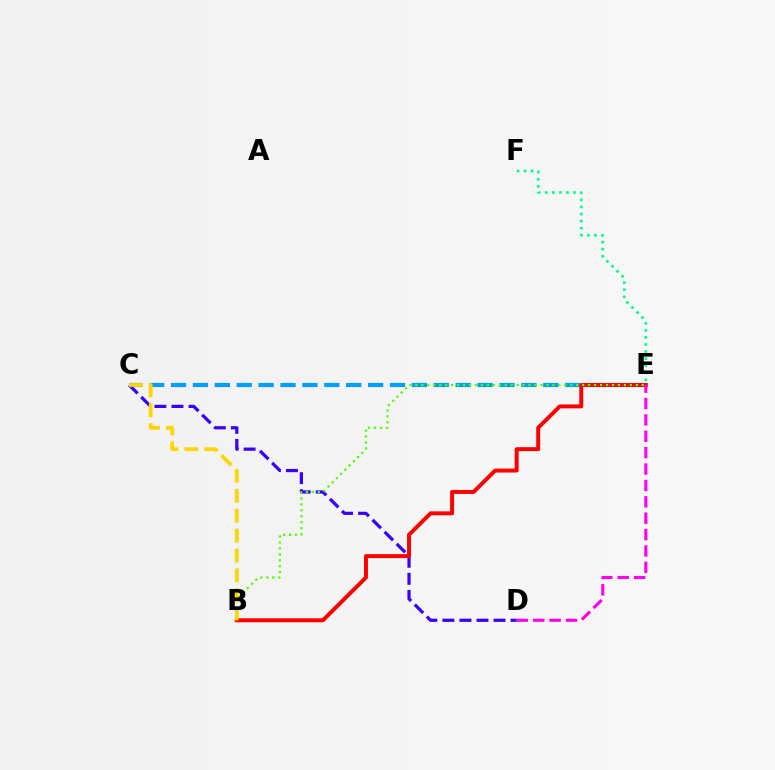{('C', 'D'): [{'color': '#3700ff', 'line_style': 'dashed', 'thickness': 2.32}], ('C', 'E'): [{'color': '#009eff', 'line_style': 'dashed', 'thickness': 2.97}], ('B', 'E'): [{'color': '#ff0000', 'line_style': 'solid', 'thickness': 2.85}, {'color': '#4fff00', 'line_style': 'dotted', 'thickness': 1.62}], ('E', 'F'): [{'color': '#00ff86', 'line_style': 'dotted', 'thickness': 1.92}], ('D', 'E'): [{'color': '#ff00ed', 'line_style': 'dashed', 'thickness': 2.23}], ('B', 'C'): [{'color': '#ffd500', 'line_style': 'dashed', 'thickness': 2.7}]}